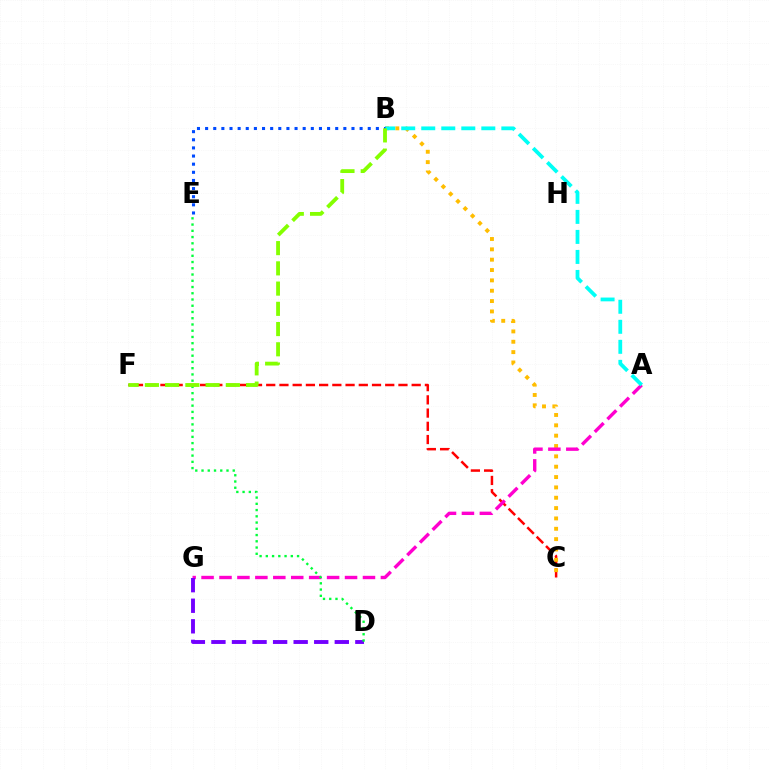{('C', 'F'): [{'color': '#ff0000', 'line_style': 'dashed', 'thickness': 1.8}], ('B', 'C'): [{'color': '#ffbd00', 'line_style': 'dotted', 'thickness': 2.81}], ('A', 'G'): [{'color': '#ff00cf', 'line_style': 'dashed', 'thickness': 2.44}], ('D', 'G'): [{'color': '#7200ff', 'line_style': 'dashed', 'thickness': 2.79}], ('A', 'B'): [{'color': '#00fff6', 'line_style': 'dashed', 'thickness': 2.72}], ('B', 'E'): [{'color': '#004bff', 'line_style': 'dotted', 'thickness': 2.21}], ('D', 'E'): [{'color': '#00ff39', 'line_style': 'dotted', 'thickness': 1.7}], ('B', 'F'): [{'color': '#84ff00', 'line_style': 'dashed', 'thickness': 2.75}]}